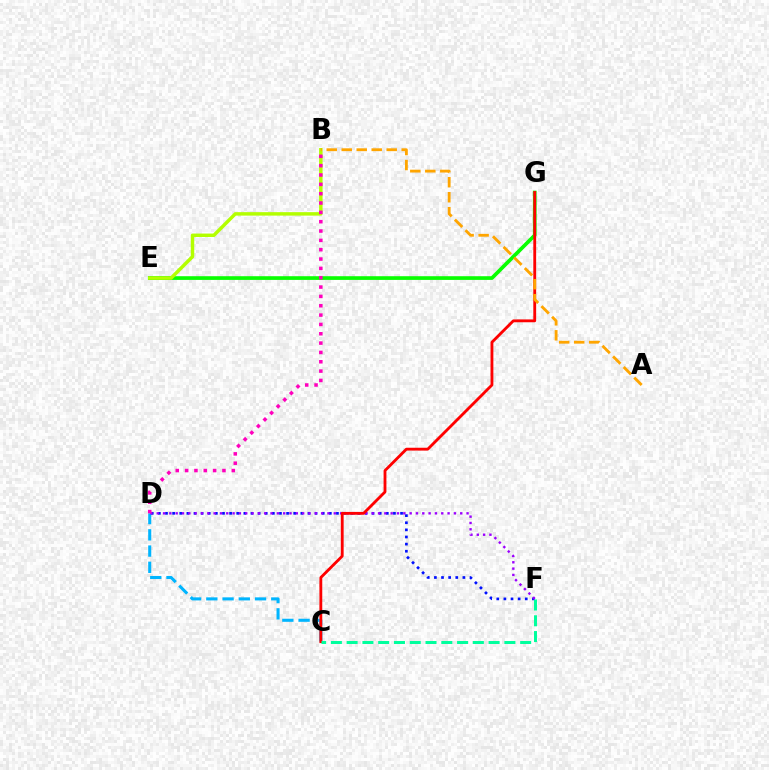{('E', 'G'): [{'color': '#08ff00', 'line_style': 'solid', 'thickness': 2.66}], ('B', 'E'): [{'color': '#b3ff00', 'line_style': 'solid', 'thickness': 2.49}], ('C', 'D'): [{'color': '#00b5ff', 'line_style': 'dashed', 'thickness': 2.21}], ('D', 'F'): [{'color': '#0010ff', 'line_style': 'dotted', 'thickness': 1.94}, {'color': '#9b00ff', 'line_style': 'dotted', 'thickness': 1.72}], ('C', 'G'): [{'color': '#ff0000', 'line_style': 'solid', 'thickness': 2.04}], ('B', 'D'): [{'color': '#ff00bd', 'line_style': 'dotted', 'thickness': 2.54}], ('A', 'B'): [{'color': '#ffa500', 'line_style': 'dashed', 'thickness': 2.04}], ('C', 'F'): [{'color': '#00ff9d', 'line_style': 'dashed', 'thickness': 2.14}]}